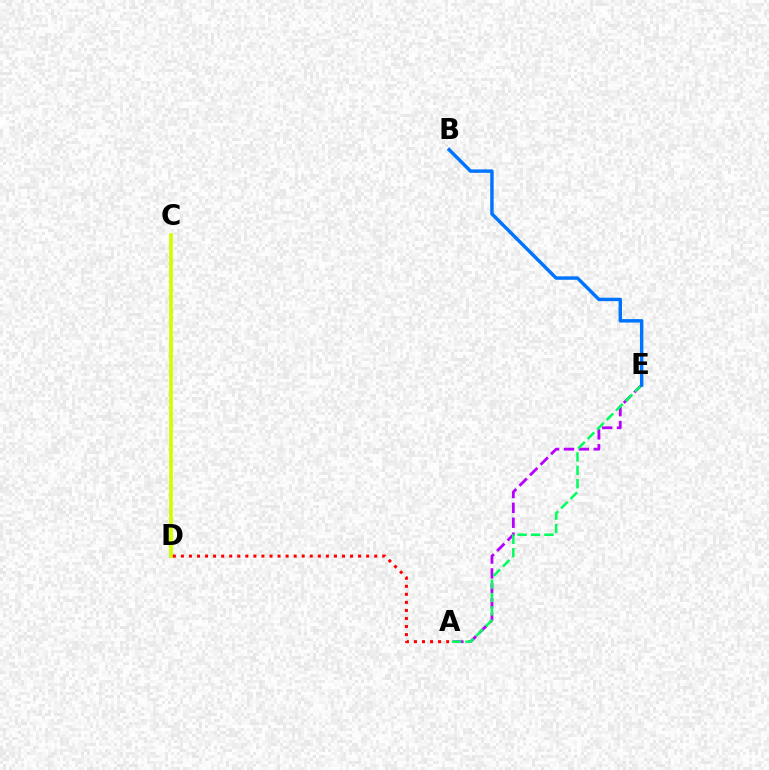{('C', 'D'): [{'color': '#d1ff00', 'line_style': 'solid', 'thickness': 2.69}], ('A', 'D'): [{'color': '#ff0000', 'line_style': 'dotted', 'thickness': 2.19}], ('A', 'E'): [{'color': '#b900ff', 'line_style': 'dashed', 'thickness': 2.02}, {'color': '#00ff5c', 'line_style': 'dashed', 'thickness': 1.82}], ('B', 'E'): [{'color': '#0074ff', 'line_style': 'solid', 'thickness': 2.48}]}